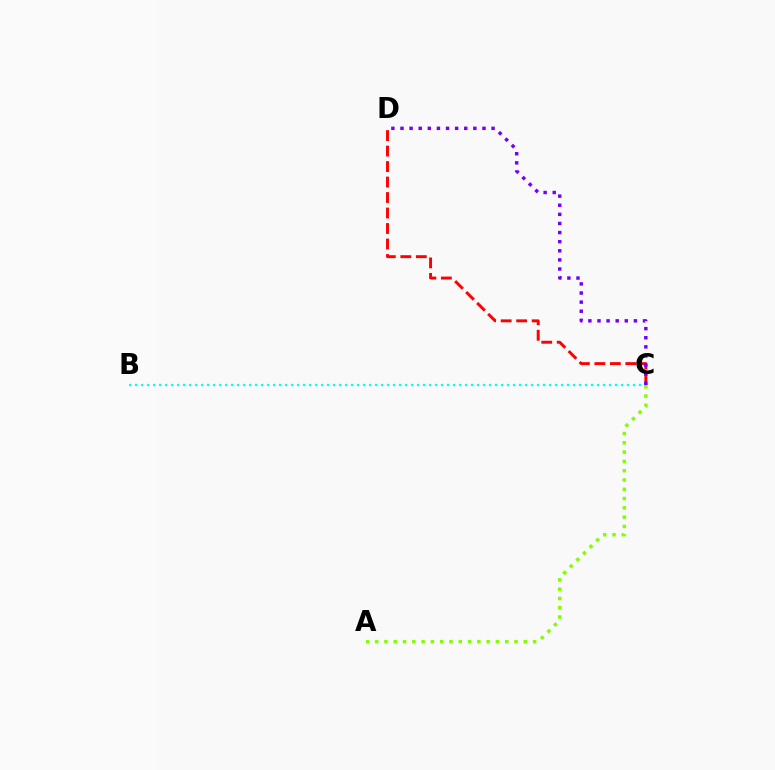{('A', 'C'): [{'color': '#84ff00', 'line_style': 'dotted', 'thickness': 2.52}], ('B', 'C'): [{'color': '#00fff6', 'line_style': 'dotted', 'thickness': 1.63}], ('C', 'D'): [{'color': '#ff0000', 'line_style': 'dashed', 'thickness': 2.1}, {'color': '#7200ff', 'line_style': 'dotted', 'thickness': 2.47}]}